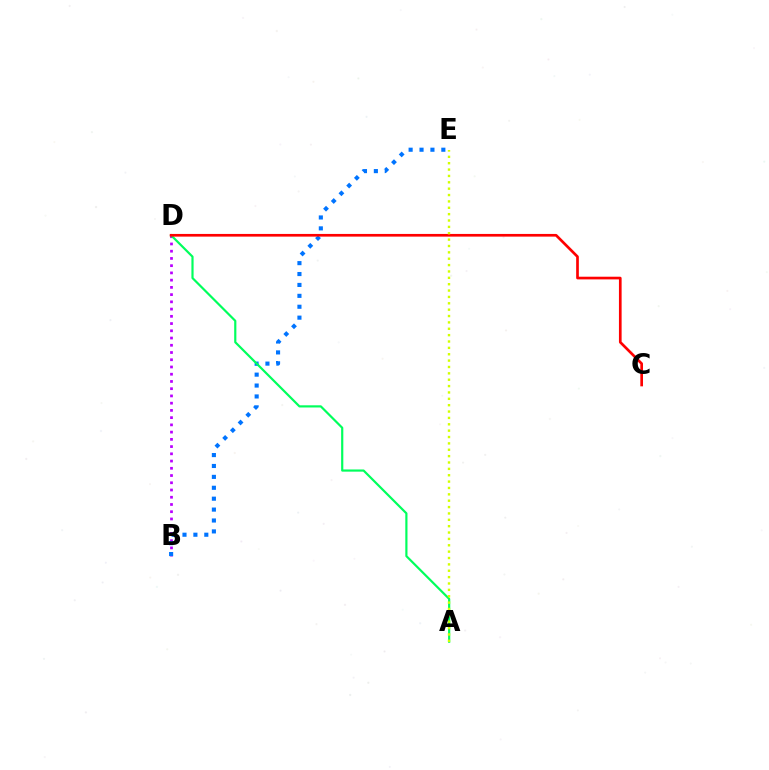{('B', 'D'): [{'color': '#b900ff', 'line_style': 'dotted', 'thickness': 1.97}], ('B', 'E'): [{'color': '#0074ff', 'line_style': 'dotted', 'thickness': 2.96}], ('A', 'D'): [{'color': '#00ff5c', 'line_style': 'solid', 'thickness': 1.57}], ('C', 'D'): [{'color': '#ff0000', 'line_style': 'solid', 'thickness': 1.93}], ('A', 'E'): [{'color': '#d1ff00', 'line_style': 'dotted', 'thickness': 1.73}]}